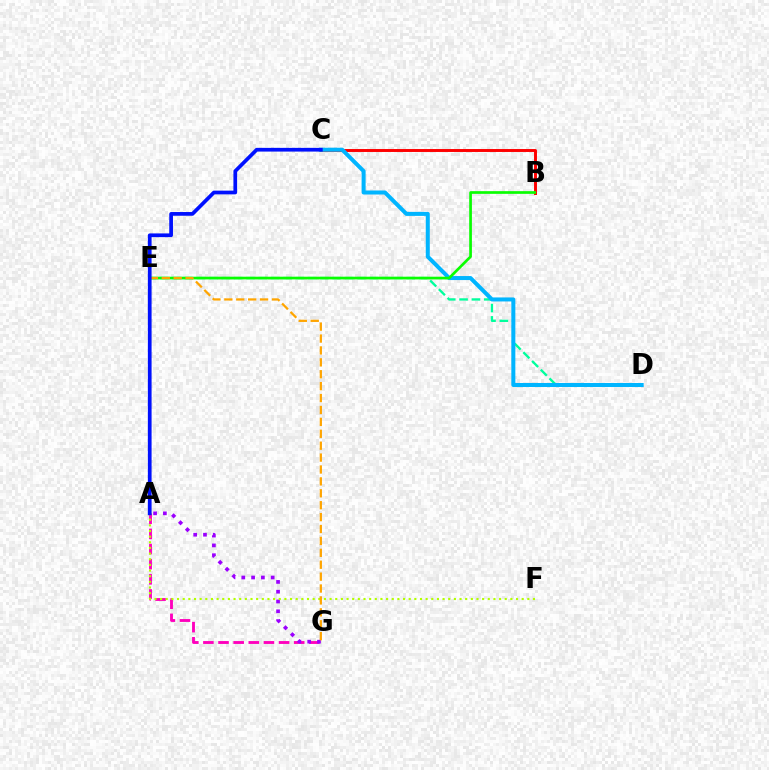{('A', 'G'): [{'color': '#ff00bd', 'line_style': 'dashed', 'thickness': 2.06}, {'color': '#9b00ff', 'line_style': 'dotted', 'thickness': 2.66}], ('D', 'E'): [{'color': '#00ff9d', 'line_style': 'dashed', 'thickness': 1.68}], ('B', 'C'): [{'color': '#ff0000', 'line_style': 'solid', 'thickness': 2.11}], ('A', 'F'): [{'color': '#b3ff00', 'line_style': 'dotted', 'thickness': 1.54}], ('C', 'D'): [{'color': '#00b5ff', 'line_style': 'solid', 'thickness': 2.89}], ('B', 'E'): [{'color': '#08ff00', 'line_style': 'solid', 'thickness': 1.94}], ('E', 'G'): [{'color': '#ffa500', 'line_style': 'dashed', 'thickness': 1.62}], ('A', 'C'): [{'color': '#0010ff', 'line_style': 'solid', 'thickness': 2.68}]}